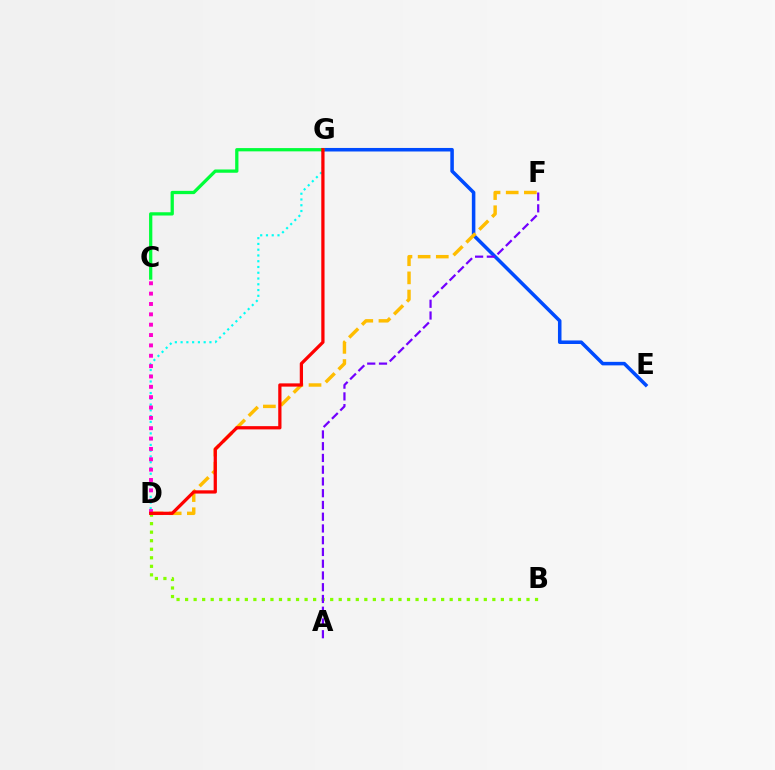{('B', 'D'): [{'color': '#84ff00', 'line_style': 'dotted', 'thickness': 2.32}], ('E', 'G'): [{'color': '#004bff', 'line_style': 'solid', 'thickness': 2.54}], ('A', 'F'): [{'color': '#7200ff', 'line_style': 'dashed', 'thickness': 1.6}], ('D', 'F'): [{'color': '#ffbd00', 'line_style': 'dashed', 'thickness': 2.47}], ('D', 'G'): [{'color': '#00fff6', 'line_style': 'dotted', 'thickness': 1.57}, {'color': '#ff0000', 'line_style': 'solid', 'thickness': 2.34}], ('C', 'D'): [{'color': '#ff00cf', 'line_style': 'dotted', 'thickness': 2.81}], ('C', 'G'): [{'color': '#00ff39', 'line_style': 'solid', 'thickness': 2.35}]}